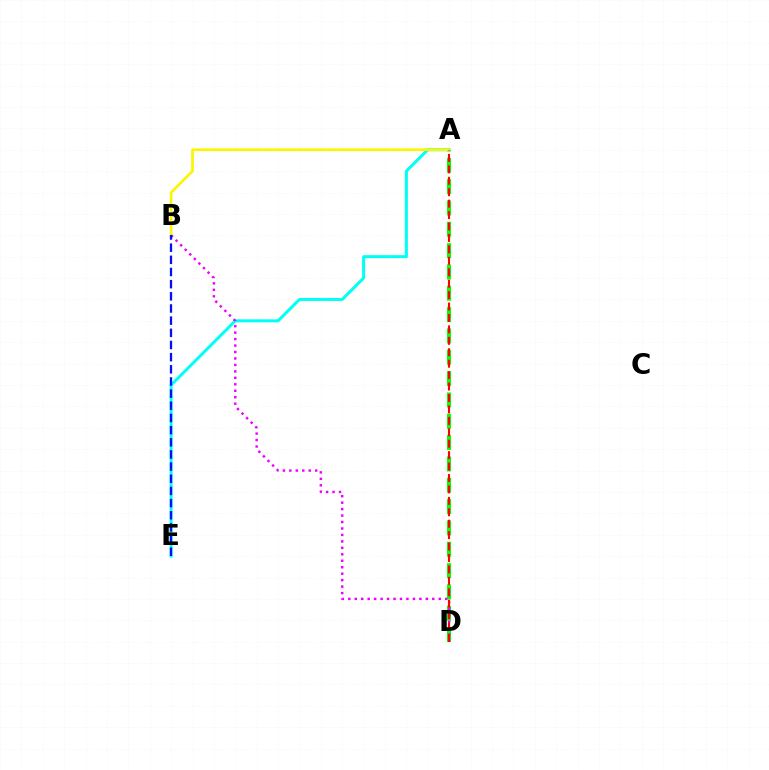{('A', 'E'): [{'color': '#00fff6', 'line_style': 'solid', 'thickness': 2.17}], ('A', 'D'): [{'color': '#08ff00', 'line_style': 'dashed', 'thickness': 2.9}, {'color': '#ff0000', 'line_style': 'dashed', 'thickness': 1.55}], ('A', 'B'): [{'color': '#fcf500', 'line_style': 'solid', 'thickness': 1.93}], ('B', 'D'): [{'color': '#ee00ff', 'line_style': 'dotted', 'thickness': 1.75}], ('B', 'E'): [{'color': '#0010ff', 'line_style': 'dashed', 'thickness': 1.65}]}